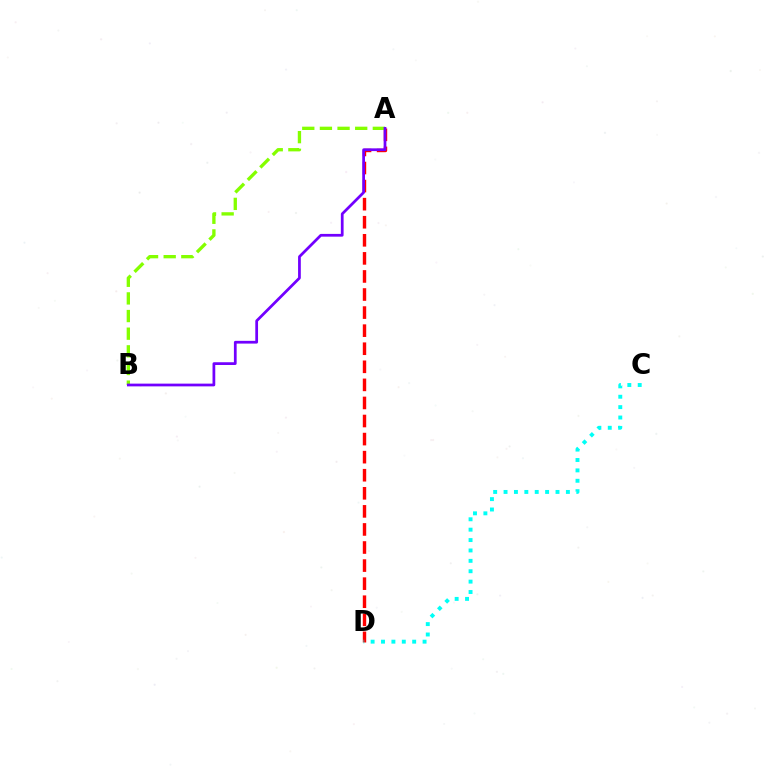{('A', 'D'): [{'color': '#ff0000', 'line_style': 'dashed', 'thickness': 2.45}], ('A', 'B'): [{'color': '#84ff00', 'line_style': 'dashed', 'thickness': 2.4}, {'color': '#7200ff', 'line_style': 'solid', 'thickness': 1.98}], ('C', 'D'): [{'color': '#00fff6', 'line_style': 'dotted', 'thickness': 2.82}]}